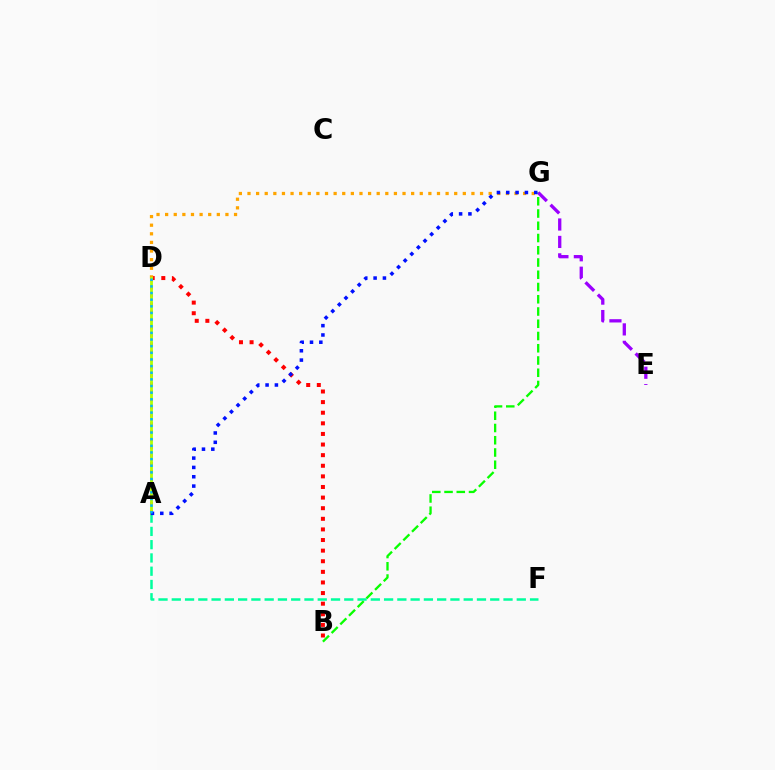{('A', 'D'): [{'color': '#ff00bd', 'line_style': 'dotted', 'thickness': 2.17}, {'color': '#b3ff00', 'line_style': 'solid', 'thickness': 2.02}, {'color': '#00b5ff', 'line_style': 'dotted', 'thickness': 1.8}], ('B', 'G'): [{'color': '#08ff00', 'line_style': 'dashed', 'thickness': 1.66}], ('B', 'D'): [{'color': '#ff0000', 'line_style': 'dotted', 'thickness': 2.88}], ('D', 'G'): [{'color': '#ffa500', 'line_style': 'dotted', 'thickness': 2.34}], ('A', 'F'): [{'color': '#00ff9d', 'line_style': 'dashed', 'thickness': 1.8}], ('E', 'G'): [{'color': '#9b00ff', 'line_style': 'dashed', 'thickness': 2.37}], ('A', 'G'): [{'color': '#0010ff', 'line_style': 'dotted', 'thickness': 2.53}]}